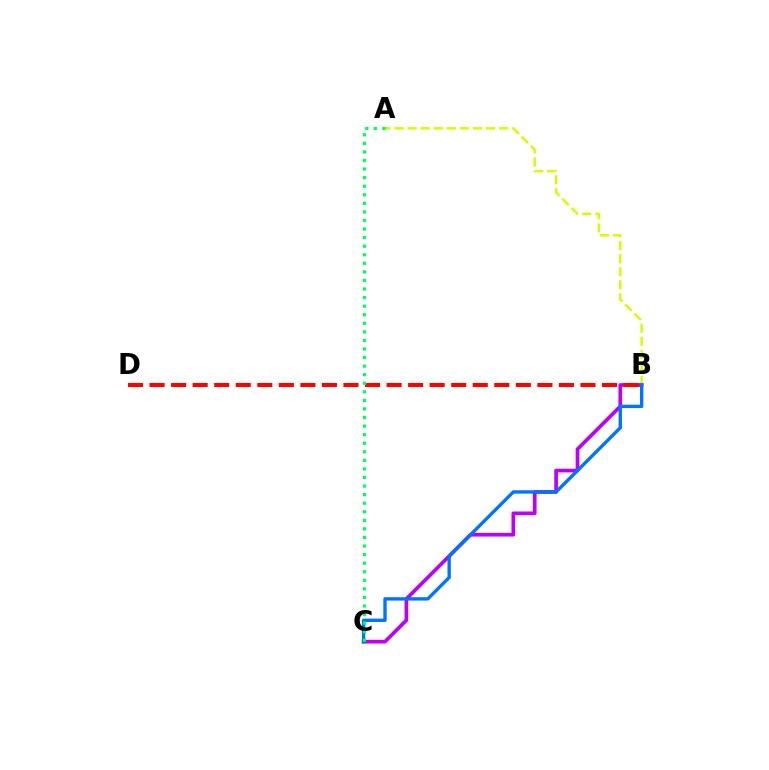{('A', 'B'): [{'color': '#d1ff00', 'line_style': 'dashed', 'thickness': 1.77}], ('B', 'C'): [{'color': '#b900ff', 'line_style': 'solid', 'thickness': 2.64}, {'color': '#0074ff', 'line_style': 'solid', 'thickness': 2.42}], ('B', 'D'): [{'color': '#ff0000', 'line_style': 'dashed', 'thickness': 2.93}], ('A', 'C'): [{'color': '#00ff5c', 'line_style': 'dotted', 'thickness': 2.33}]}